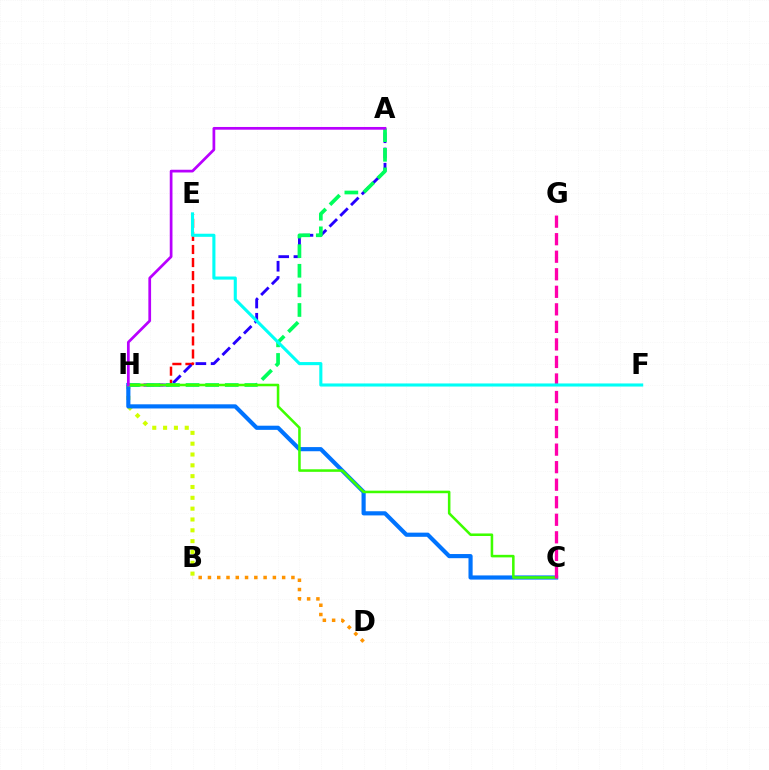{('B', 'D'): [{'color': '#ff9400', 'line_style': 'dotted', 'thickness': 2.52}], ('E', 'H'): [{'color': '#ff0000', 'line_style': 'dashed', 'thickness': 1.77}], ('A', 'H'): [{'color': '#2500ff', 'line_style': 'dashed', 'thickness': 2.07}, {'color': '#00ff5c', 'line_style': 'dashed', 'thickness': 2.66}, {'color': '#b900ff', 'line_style': 'solid', 'thickness': 1.96}], ('B', 'H'): [{'color': '#d1ff00', 'line_style': 'dotted', 'thickness': 2.94}], ('C', 'H'): [{'color': '#0074ff', 'line_style': 'solid', 'thickness': 2.99}, {'color': '#3dff00', 'line_style': 'solid', 'thickness': 1.84}], ('C', 'G'): [{'color': '#ff00ac', 'line_style': 'dashed', 'thickness': 2.38}], ('E', 'F'): [{'color': '#00fff6', 'line_style': 'solid', 'thickness': 2.23}]}